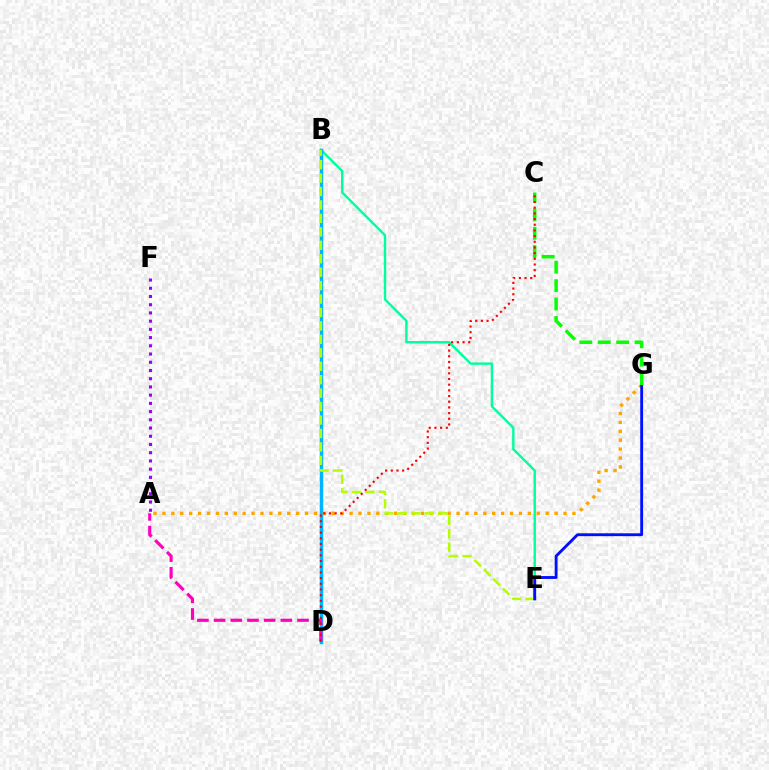{('B', 'E'): [{'color': '#00ff9d', 'line_style': 'solid', 'thickness': 1.73}, {'color': '#b3ff00', 'line_style': 'dashed', 'thickness': 1.83}], ('B', 'D'): [{'color': '#00b5ff', 'line_style': 'solid', 'thickness': 2.5}], ('A', 'F'): [{'color': '#9b00ff', 'line_style': 'dotted', 'thickness': 2.23}], ('A', 'D'): [{'color': '#ff00bd', 'line_style': 'dashed', 'thickness': 2.27}], ('A', 'G'): [{'color': '#ffa500', 'line_style': 'dotted', 'thickness': 2.42}], ('E', 'G'): [{'color': '#0010ff', 'line_style': 'solid', 'thickness': 2.06}], ('C', 'G'): [{'color': '#08ff00', 'line_style': 'dashed', 'thickness': 2.51}], ('C', 'D'): [{'color': '#ff0000', 'line_style': 'dotted', 'thickness': 1.54}]}